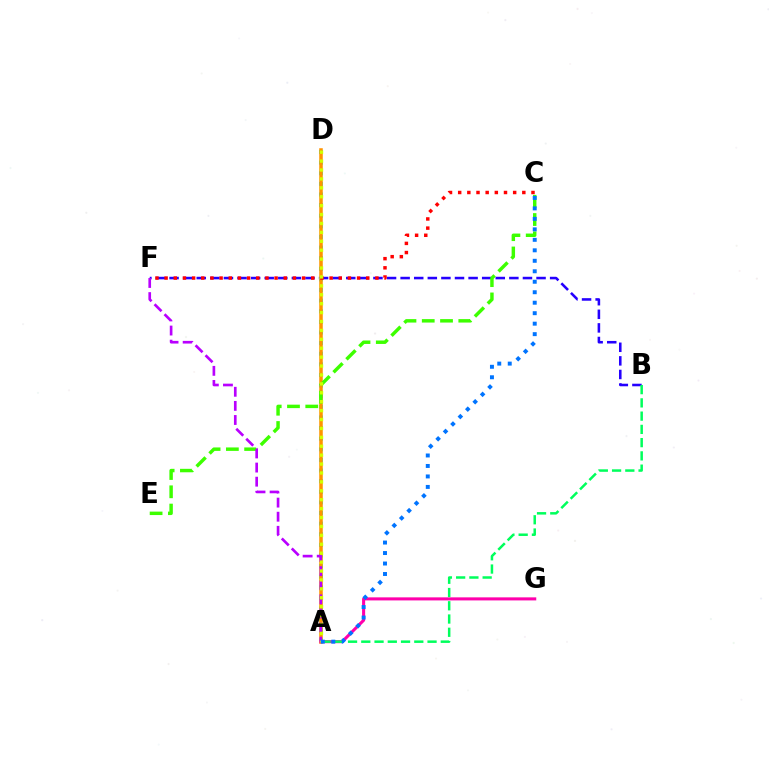{('B', 'F'): [{'color': '#2500ff', 'line_style': 'dashed', 'thickness': 1.85}], ('A', 'D'): [{'color': '#00fff6', 'line_style': 'dotted', 'thickness': 2.88}, {'color': '#ff9400', 'line_style': 'solid', 'thickness': 2.54}, {'color': '#d1ff00', 'line_style': 'dotted', 'thickness': 2.42}], ('A', 'G'): [{'color': '#ff00ac', 'line_style': 'solid', 'thickness': 2.2}], ('A', 'B'): [{'color': '#00ff5c', 'line_style': 'dashed', 'thickness': 1.8}], ('C', 'F'): [{'color': '#ff0000', 'line_style': 'dotted', 'thickness': 2.49}], ('C', 'E'): [{'color': '#3dff00', 'line_style': 'dashed', 'thickness': 2.48}], ('A', 'F'): [{'color': '#b900ff', 'line_style': 'dashed', 'thickness': 1.92}], ('A', 'C'): [{'color': '#0074ff', 'line_style': 'dotted', 'thickness': 2.85}]}